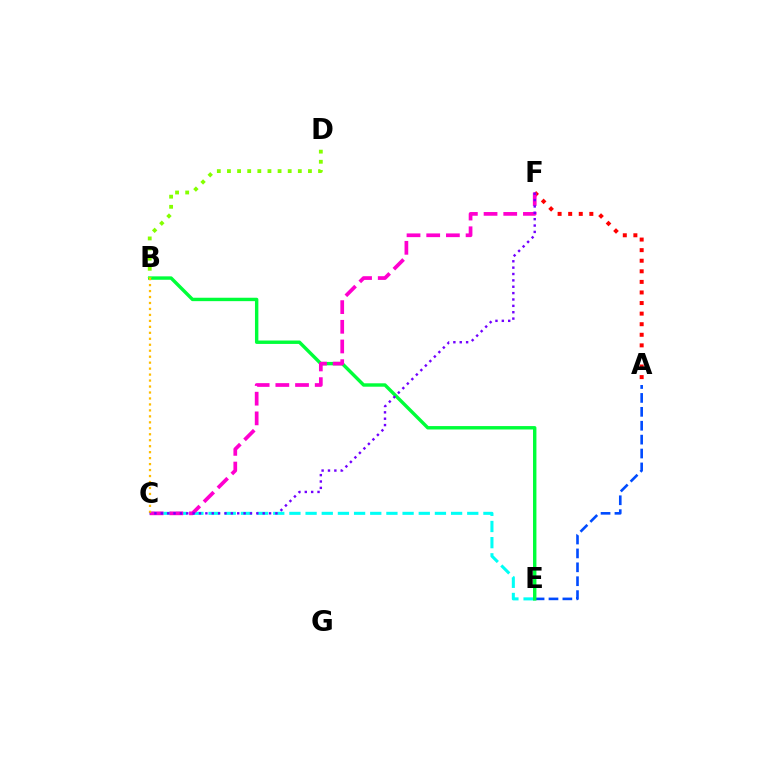{('C', 'E'): [{'color': '#00fff6', 'line_style': 'dashed', 'thickness': 2.2}], ('A', 'E'): [{'color': '#004bff', 'line_style': 'dashed', 'thickness': 1.89}], ('A', 'F'): [{'color': '#ff0000', 'line_style': 'dotted', 'thickness': 2.87}], ('B', 'E'): [{'color': '#00ff39', 'line_style': 'solid', 'thickness': 2.45}], ('C', 'F'): [{'color': '#ff00cf', 'line_style': 'dashed', 'thickness': 2.67}, {'color': '#7200ff', 'line_style': 'dotted', 'thickness': 1.73}], ('B', 'C'): [{'color': '#ffbd00', 'line_style': 'dotted', 'thickness': 1.62}], ('B', 'D'): [{'color': '#84ff00', 'line_style': 'dotted', 'thickness': 2.75}]}